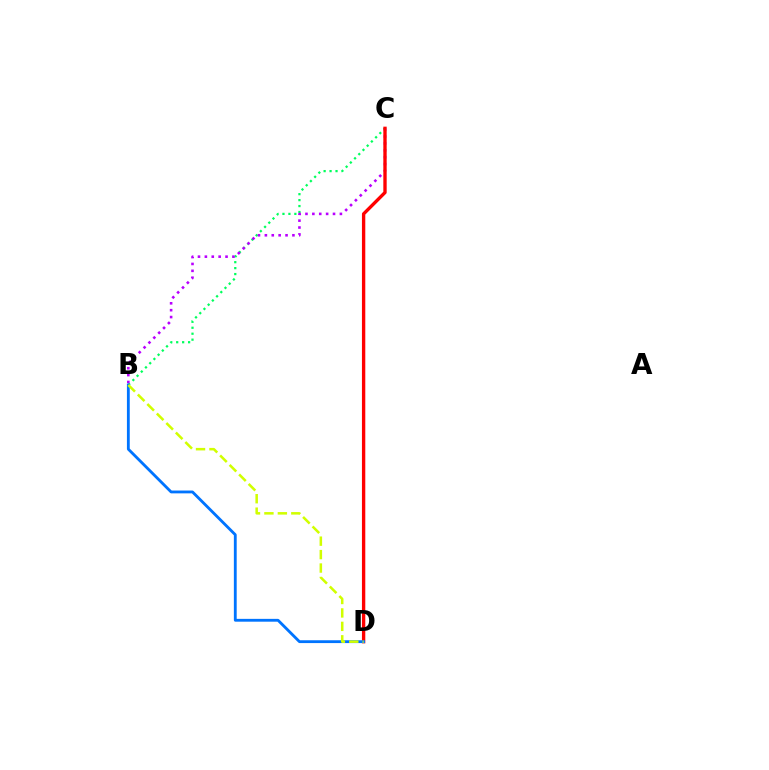{('B', 'C'): [{'color': '#00ff5c', 'line_style': 'dotted', 'thickness': 1.62}, {'color': '#b900ff', 'line_style': 'dotted', 'thickness': 1.87}], ('C', 'D'): [{'color': '#ff0000', 'line_style': 'solid', 'thickness': 2.41}], ('B', 'D'): [{'color': '#0074ff', 'line_style': 'solid', 'thickness': 2.04}, {'color': '#d1ff00', 'line_style': 'dashed', 'thickness': 1.83}]}